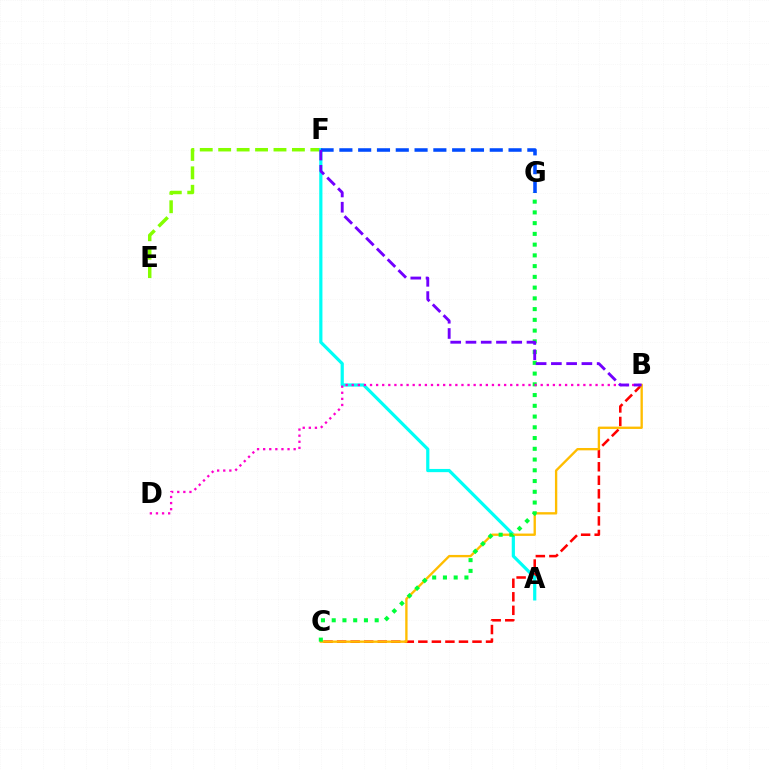{('E', 'F'): [{'color': '#84ff00', 'line_style': 'dashed', 'thickness': 2.5}], ('B', 'C'): [{'color': '#ff0000', 'line_style': 'dashed', 'thickness': 1.84}, {'color': '#ffbd00', 'line_style': 'solid', 'thickness': 1.69}], ('A', 'F'): [{'color': '#00fff6', 'line_style': 'solid', 'thickness': 2.3}], ('C', 'G'): [{'color': '#00ff39', 'line_style': 'dotted', 'thickness': 2.92}], ('B', 'D'): [{'color': '#ff00cf', 'line_style': 'dotted', 'thickness': 1.66}], ('F', 'G'): [{'color': '#004bff', 'line_style': 'dashed', 'thickness': 2.55}], ('B', 'F'): [{'color': '#7200ff', 'line_style': 'dashed', 'thickness': 2.07}]}